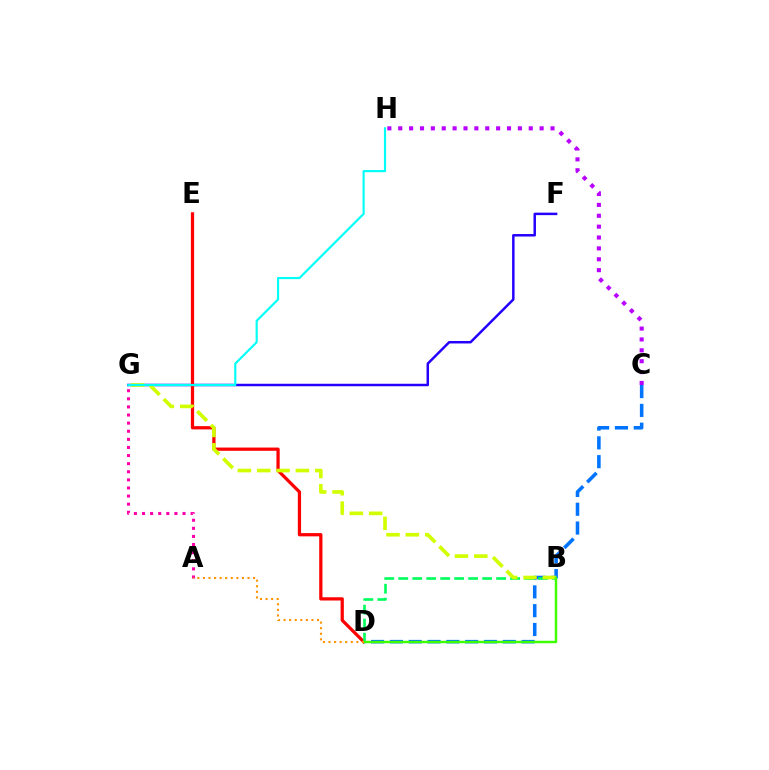{('F', 'G'): [{'color': '#2500ff', 'line_style': 'solid', 'thickness': 1.79}], ('D', 'E'): [{'color': '#ff0000', 'line_style': 'solid', 'thickness': 2.34}], ('C', 'D'): [{'color': '#0074ff', 'line_style': 'dashed', 'thickness': 2.56}], ('C', 'H'): [{'color': '#b900ff', 'line_style': 'dotted', 'thickness': 2.96}], ('A', 'G'): [{'color': '#ff00ac', 'line_style': 'dotted', 'thickness': 2.2}], ('B', 'D'): [{'color': '#00ff5c', 'line_style': 'dashed', 'thickness': 1.9}, {'color': '#3dff00', 'line_style': 'solid', 'thickness': 1.75}], ('B', 'G'): [{'color': '#d1ff00', 'line_style': 'dashed', 'thickness': 2.63}], ('G', 'H'): [{'color': '#00fff6', 'line_style': 'solid', 'thickness': 1.56}], ('A', 'D'): [{'color': '#ff9400', 'line_style': 'dotted', 'thickness': 1.51}]}